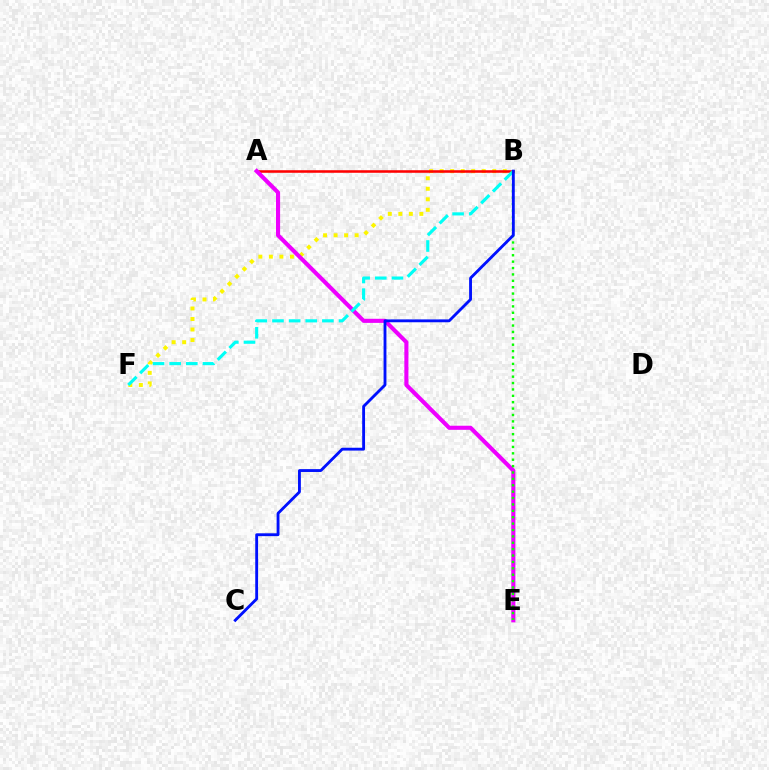{('B', 'F'): [{'color': '#fcf500', 'line_style': 'dotted', 'thickness': 2.86}, {'color': '#00fff6', 'line_style': 'dashed', 'thickness': 2.26}], ('A', 'B'): [{'color': '#ff0000', 'line_style': 'solid', 'thickness': 1.84}], ('A', 'E'): [{'color': '#ee00ff', 'line_style': 'solid', 'thickness': 2.95}], ('B', 'E'): [{'color': '#08ff00', 'line_style': 'dotted', 'thickness': 1.74}], ('B', 'C'): [{'color': '#0010ff', 'line_style': 'solid', 'thickness': 2.05}]}